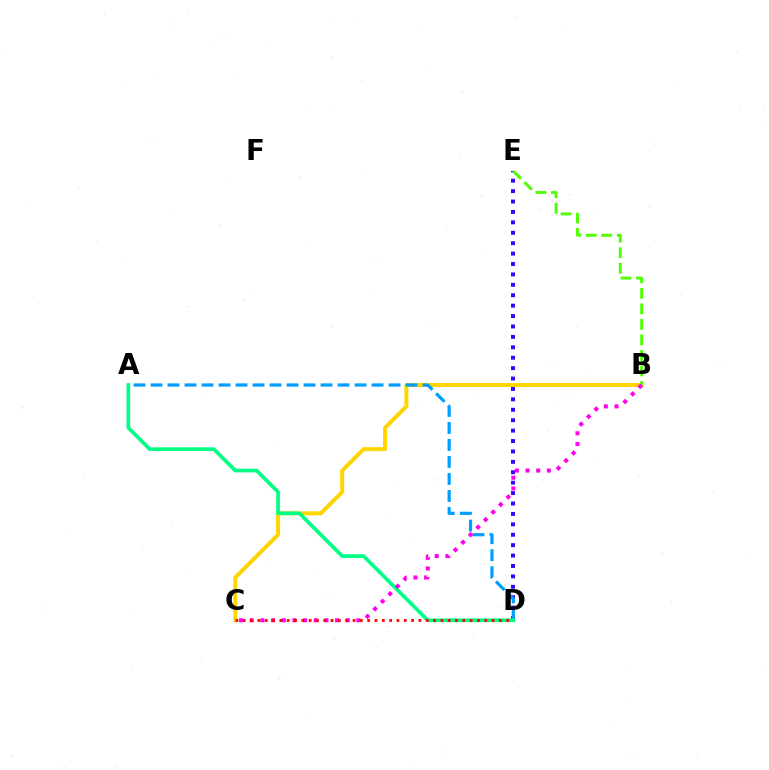{('B', 'C'): [{'color': '#ffd500', 'line_style': 'solid', 'thickness': 2.87}, {'color': '#ff00ed', 'line_style': 'dotted', 'thickness': 2.9}], ('D', 'E'): [{'color': '#3700ff', 'line_style': 'dotted', 'thickness': 2.83}], ('A', 'D'): [{'color': '#009eff', 'line_style': 'dashed', 'thickness': 2.31}, {'color': '#00ff86', 'line_style': 'solid', 'thickness': 2.66}], ('B', 'E'): [{'color': '#4fff00', 'line_style': 'dashed', 'thickness': 2.11}], ('C', 'D'): [{'color': '#ff0000', 'line_style': 'dotted', 'thickness': 1.99}]}